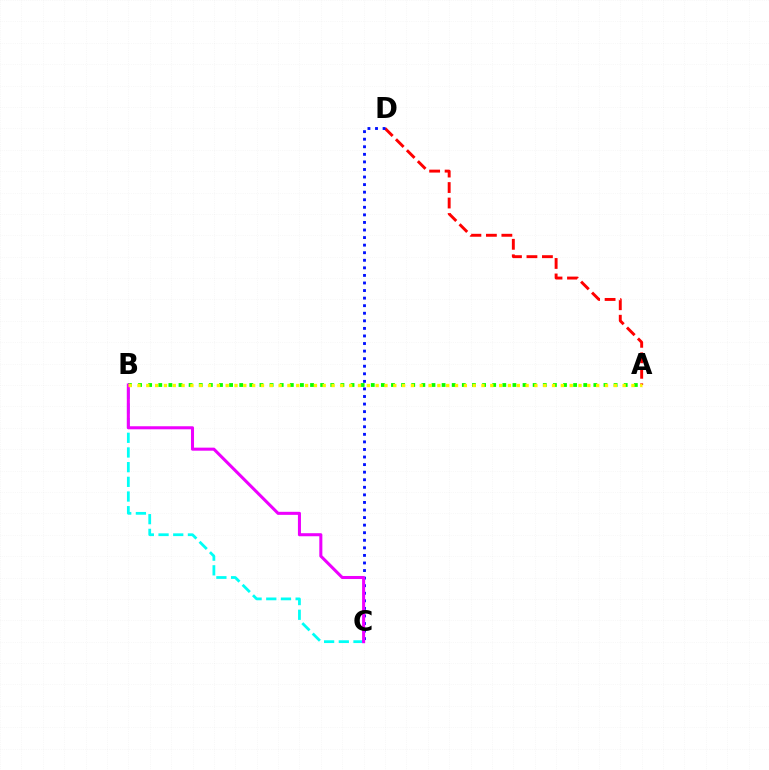{('B', 'C'): [{'color': '#00fff6', 'line_style': 'dashed', 'thickness': 1.99}, {'color': '#ee00ff', 'line_style': 'solid', 'thickness': 2.19}], ('A', 'D'): [{'color': '#ff0000', 'line_style': 'dashed', 'thickness': 2.1}], ('A', 'B'): [{'color': '#08ff00', 'line_style': 'dotted', 'thickness': 2.75}, {'color': '#fcf500', 'line_style': 'dotted', 'thickness': 2.4}], ('C', 'D'): [{'color': '#0010ff', 'line_style': 'dotted', 'thickness': 2.06}]}